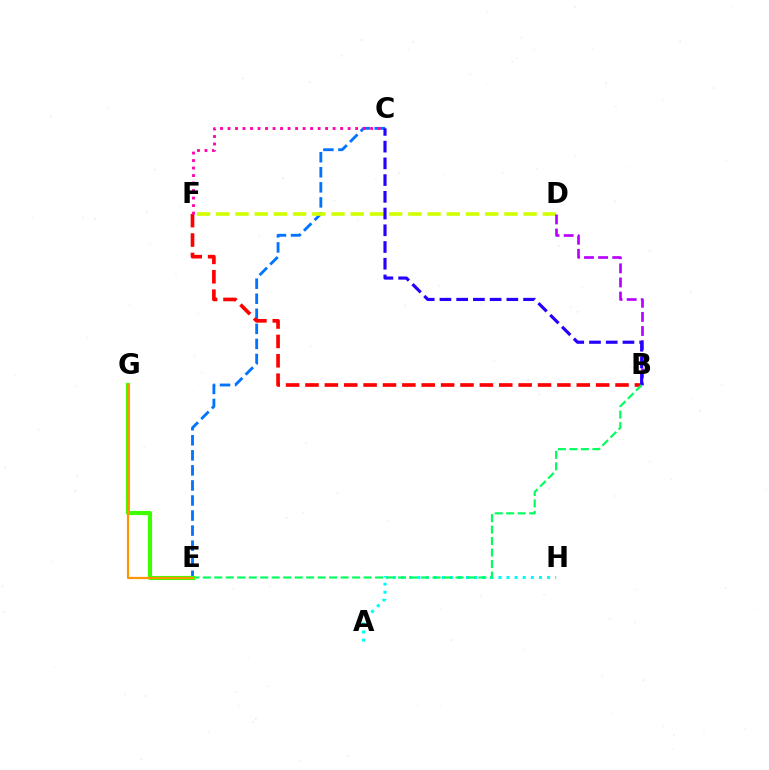{('C', 'E'): [{'color': '#0074ff', 'line_style': 'dashed', 'thickness': 2.04}], ('D', 'F'): [{'color': '#d1ff00', 'line_style': 'dashed', 'thickness': 2.61}], ('B', 'D'): [{'color': '#b900ff', 'line_style': 'dashed', 'thickness': 1.92}], ('B', 'F'): [{'color': '#ff0000', 'line_style': 'dashed', 'thickness': 2.63}], ('A', 'H'): [{'color': '#00fff6', 'line_style': 'dotted', 'thickness': 2.2}], ('C', 'F'): [{'color': '#ff00ac', 'line_style': 'dotted', 'thickness': 2.04}], ('B', 'C'): [{'color': '#2500ff', 'line_style': 'dashed', 'thickness': 2.27}], ('B', 'E'): [{'color': '#00ff5c', 'line_style': 'dashed', 'thickness': 1.56}], ('E', 'G'): [{'color': '#3dff00', 'line_style': 'solid', 'thickness': 2.97}, {'color': '#ff9400', 'line_style': 'solid', 'thickness': 1.59}]}